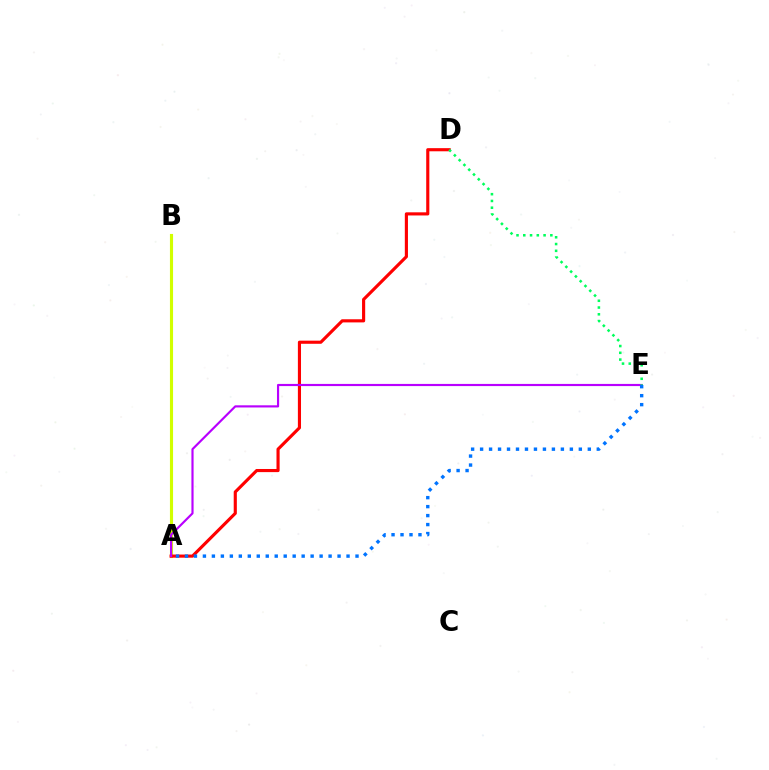{('A', 'B'): [{'color': '#d1ff00', 'line_style': 'solid', 'thickness': 2.25}], ('A', 'D'): [{'color': '#ff0000', 'line_style': 'solid', 'thickness': 2.26}], ('A', 'E'): [{'color': '#b900ff', 'line_style': 'solid', 'thickness': 1.56}, {'color': '#0074ff', 'line_style': 'dotted', 'thickness': 2.44}], ('D', 'E'): [{'color': '#00ff5c', 'line_style': 'dotted', 'thickness': 1.84}]}